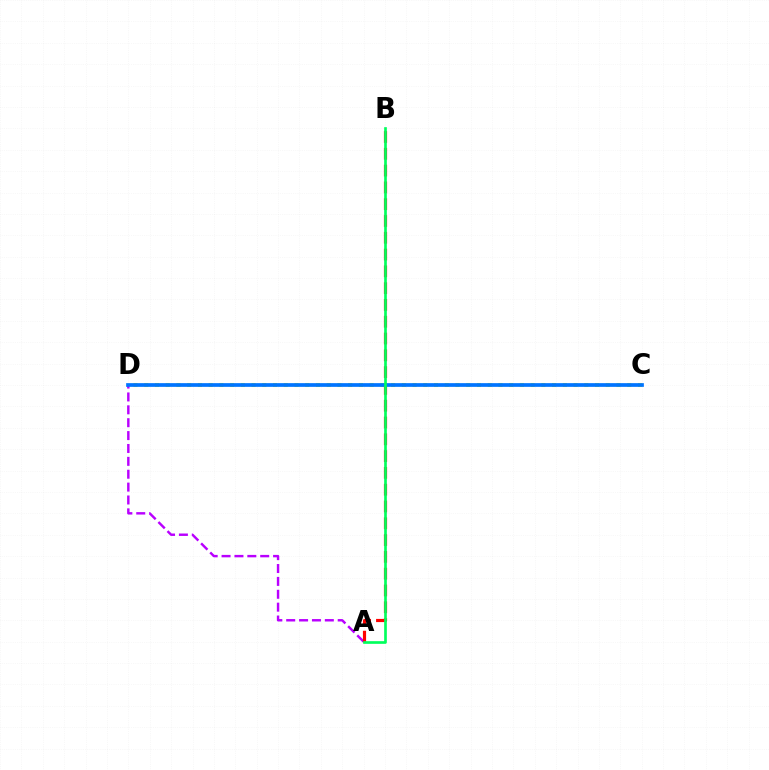{('A', 'D'): [{'color': '#b900ff', 'line_style': 'dashed', 'thickness': 1.75}], ('C', 'D'): [{'color': '#d1ff00', 'line_style': 'dotted', 'thickness': 2.92}, {'color': '#0074ff', 'line_style': 'solid', 'thickness': 2.67}], ('A', 'B'): [{'color': '#ff0000', 'line_style': 'dashed', 'thickness': 2.28}, {'color': '#00ff5c', 'line_style': 'solid', 'thickness': 1.93}]}